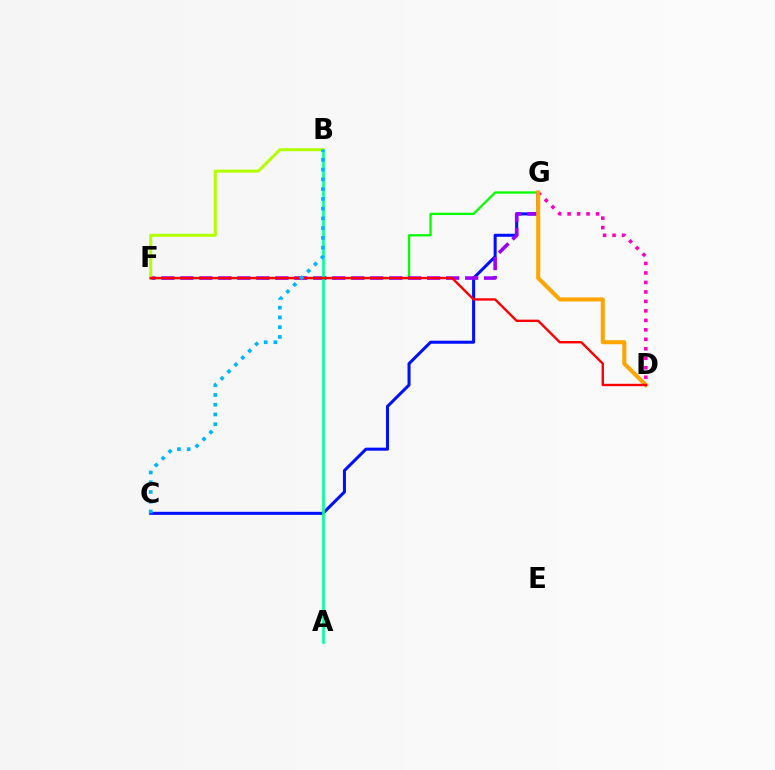{('F', 'G'): [{'color': '#08ff00', 'line_style': 'solid', 'thickness': 1.66}, {'color': '#9b00ff', 'line_style': 'dashed', 'thickness': 2.58}], ('C', 'G'): [{'color': '#0010ff', 'line_style': 'solid', 'thickness': 2.19}], ('B', 'F'): [{'color': '#b3ff00', 'line_style': 'solid', 'thickness': 2.18}], ('D', 'G'): [{'color': '#ff00bd', 'line_style': 'dotted', 'thickness': 2.58}, {'color': '#ffa500', 'line_style': 'solid', 'thickness': 2.92}], ('A', 'B'): [{'color': '#00ff9d', 'line_style': 'solid', 'thickness': 1.91}], ('D', 'F'): [{'color': '#ff0000', 'line_style': 'solid', 'thickness': 1.72}], ('B', 'C'): [{'color': '#00b5ff', 'line_style': 'dotted', 'thickness': 2.65}]}